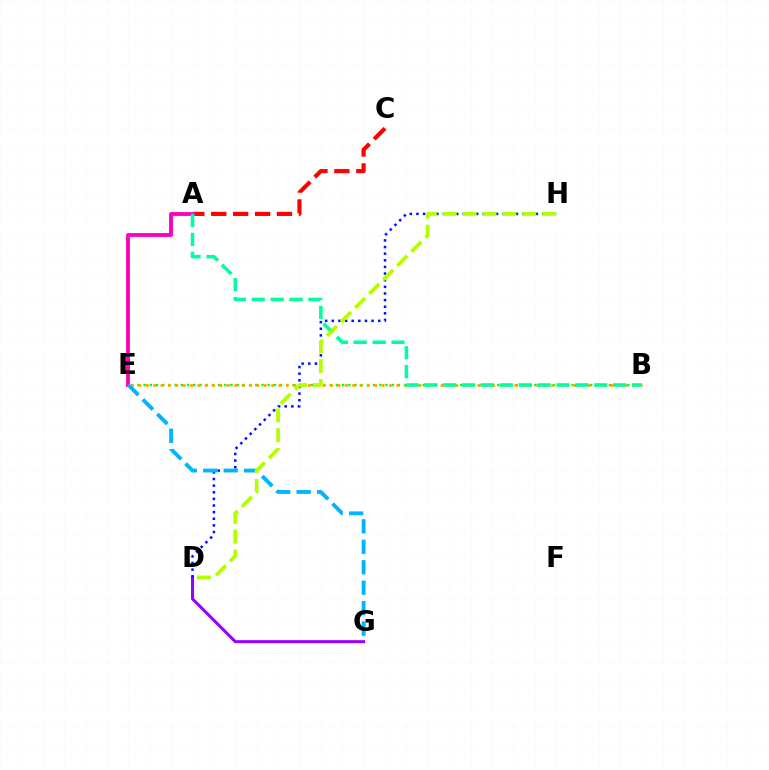{('A', 'C'): [{'color': '#ff0000', 'line_style': 'dashed', 'thickness': 2.98}], ('B', 'E'): [{'color': '#08ff00', 'line_style': 'dotted', 'thickness': 1.69}, {'color': '#ffa500', 'line_style': 'dotted', 'thickness': 2.0}], ('D', 'G'): [{'color': '#9b00ff', 'line_style': 'solid', 'thickness': 2.18}], ('A', 'E'): [{'color': '#ff00bd', 'line_style': 'solid', 'thickness': 2.77}], ('D', 'H'): [{'color': '#0010ff', 'line_style': 'dotted', 'thickness': 1.8}, {'color': '#b3ff00', 'line_style': 'dashed', 'thickness': 2.7}], ('A', 'B'): [{'color': '#00ff9d', 'line_style': 'dashed', 'thickness': 2.57}], ('E', 'G'): [{'color': '#00b5ff', 'line_style': 'dashed', 'thickness': 2.78}]}